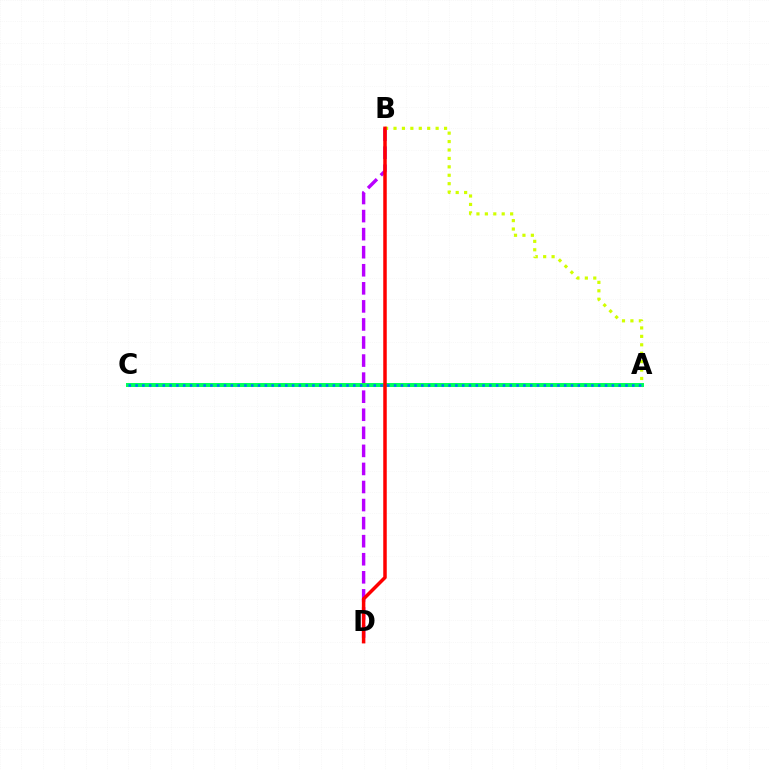{('B', 'D'): [{'color': '#b900ff', 'line_style': 'dashed', 'thickness': 2.45}, {'color': '#ff0000', 'line_style': 'solid', 'thickness': 2.52}], ('A', 'B'): [{'color': '#d1ff00', 'line_style': 'dotted', 'thickness': 2.29}], ('A', 'C'): [{'color': '#00ff5c', 'line_style': 'solid', 'thickness': 2.87}, {'color': '#0074ff', 'line_style': 'dotted', 'thickness': 1.85}]}